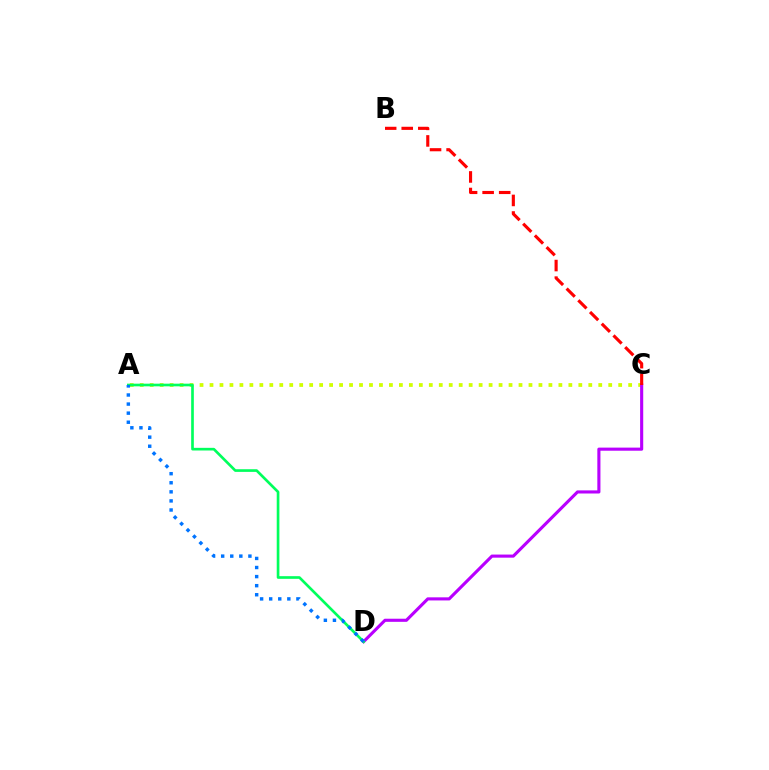{('A', 'C'): [{'color': '#d1ff00', 'line_style': 'dotted', 'thickness': 2.71}], ('C', 'D'): [{'color': '#b900ff', 'line_style': 'solid', 'thickness': 2.24}], ('A', 'D'): [{'color': '#00ff5c', 'line_style': 'solid', 'thickness': 1.92}, {'color': '#0074ff', 'line_style': 'dotted', 'thickness': 2.47}], ('B', 'C'): [{'color': '#ff0000', 'line_style': 'dashed', 'thickness': 2.25}]}